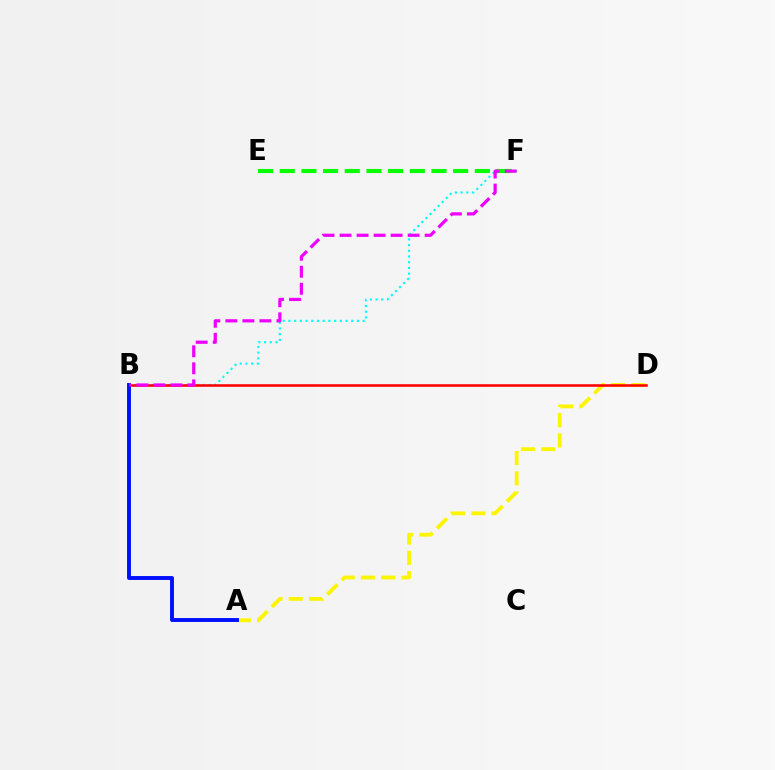{('B', 'F'): [{'color': '#00fff6', 'line_style': 'dotted', 'thickness': 1.55}, {'color': '#ee00ff', 'line_style': 'dashed', 'thickness': 2.31}], ('A', 'D'): [{'color': '#fcf500', 'line_style': 'dashed', 'thickness': 2.75}], ('E', 'F'): [{'color': '#08ff00', 'line_style': 'dashed', 'thickness': 2.94}], ('B', 'D'): [{'color': '#ff0000', 'line_style': 'solid', 'thickness': 1.85}], ('A', 'B'): [{'color': '#0010ff', 'line_style': 'solid', 'thickness': 2.81}]}